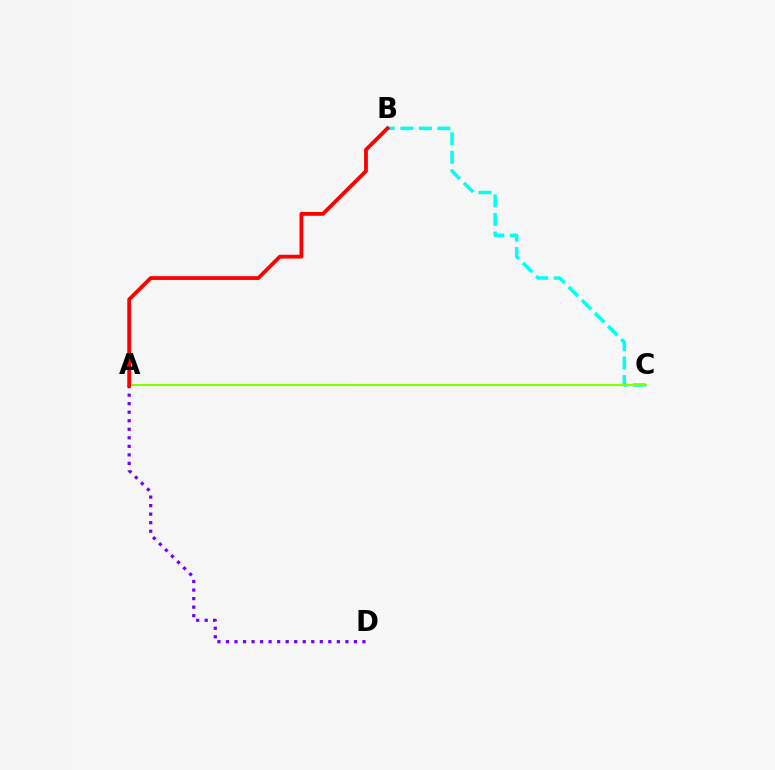{('B', 'C'): [{'color': '#00fff6', 'line_style': 'dashed', 'thickness': 2.52}], ('A', 'D'): [{'color': '#7200ff', 'line_style': 'dotted', 'thickness': 2.32}], ('A', 'C'): [{'color': '#84ff00', 'line_style': 'solid', 'thickness': 1.5}], ('A', 'B'): [{'color': '#ff0000', 'line_style': 'solid', 'thickness': 2.73}]}